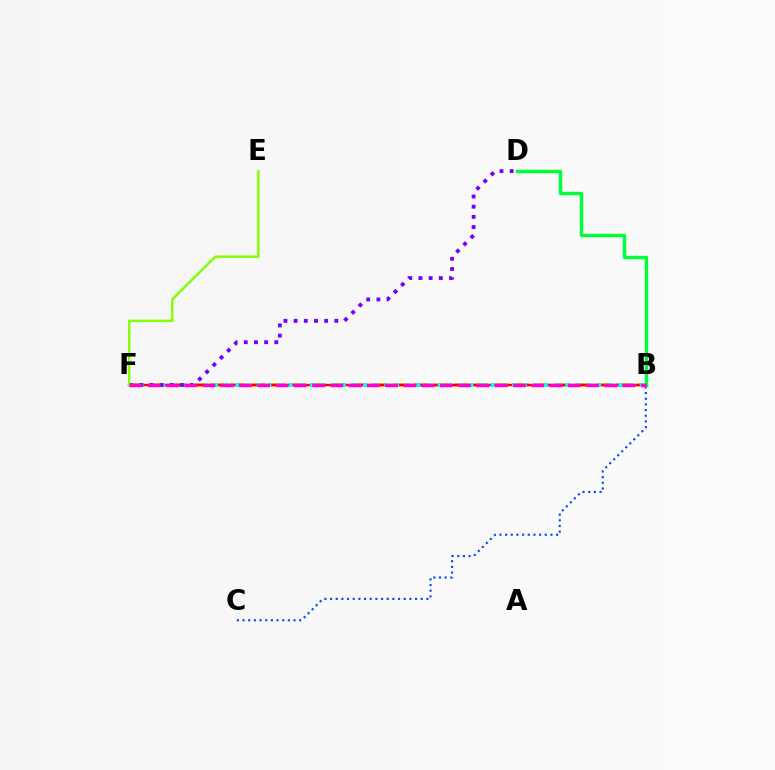{('B', 'F'): [{'color': '#ffbd00', 'line_style': 'dashed', 'thickness': 2.76}, {'color': '#ff0000', 'line_style': 'solid', 'thickness': 1.69}, {'color': '#00fff6', 'line_style': 'dotted', 'thickness': 2.89}, {'color': '#ff00cf', 'line_style': 'dashed', 'thickness': 2.48}], ('B', 'C'): [{'color': '#004bff', 'line_style': 'dotted', 'thickness': 1.54}], ('B', 'D'): [{'color': '#00ff39', 'line_style': 'solid', 'thickness': 2.47}], ('D', 'F'): [{'color': '#7200ff', 'line_style': 'dotted', 'thickness': 2.77}], ('E', 'F'): [{'color': '#84ff00', 'line_style': 'solid', 'thickness': 1.75}]}